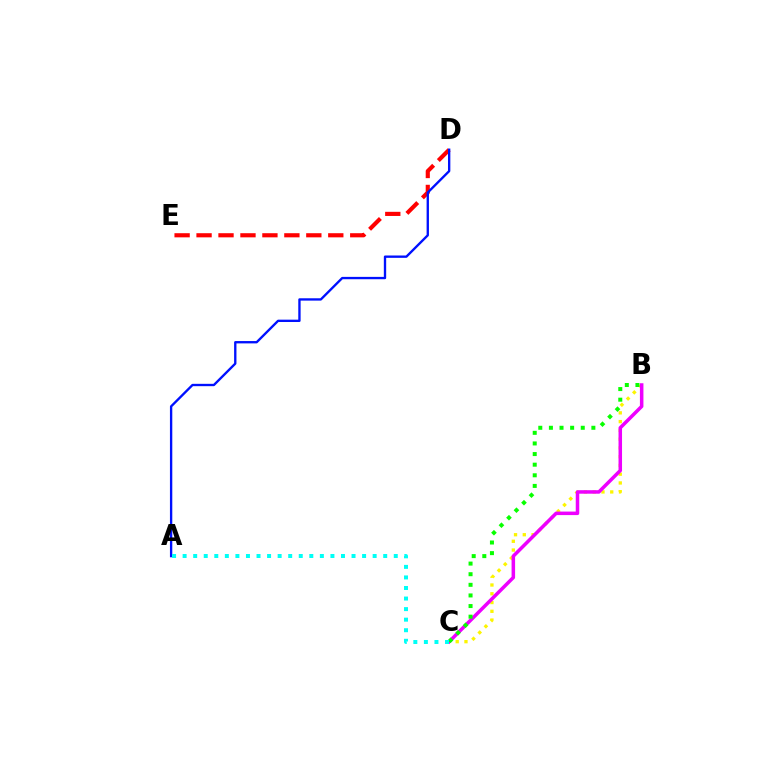{('D', 'E'): [{'color': '#ff0000', 'line_style': 'dashed', 'thickness': 2.98}], ('B', 'C'): [{'color': '#fcf500', 'line_style': 'dotted', 'thickness': 2.38}, {'color': '#ee00ff', 'line_style': 'solid', 'thickness': 2.53}, {'color': '#08ff00', 'line_style': 'dotted', 'thickness': 2.88}], ('A', 'D'): [{'color': '#0010ff', 'line_style': 'solid', 'thickness': 1.69}], ('A', 'C'): [{'color': '#00fff6', 'line_style': 'dotted', 'thickness': 2.87}]}